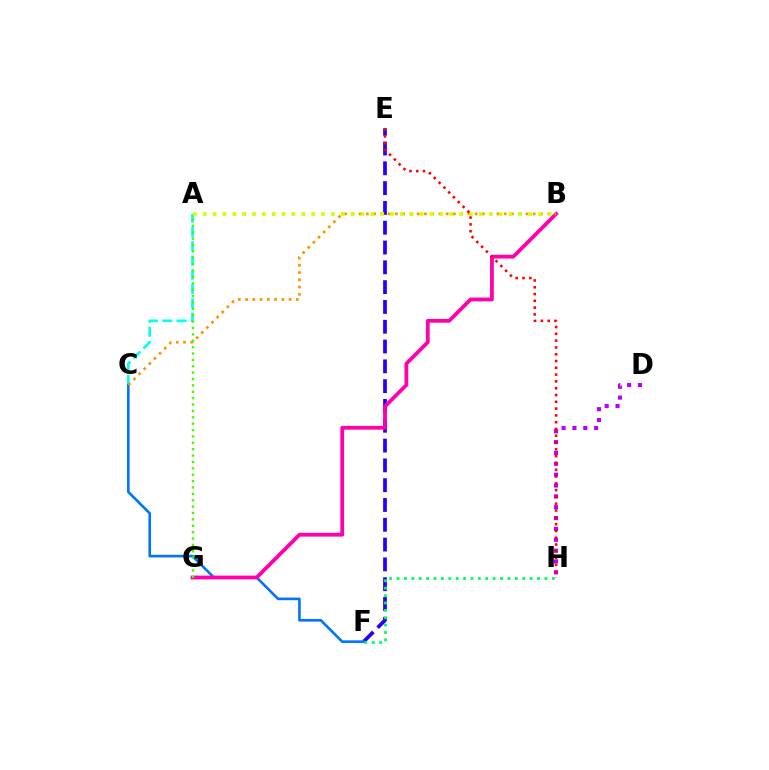{('E', 'F'): [{'color': '#2500ff', 'line_style': 'dashed', 'thickness': 2.69}], ('A', 'C'): [{'color': '#00fff6', 'line_style': 'dashed', 'thickness': 1.94}], ('C', 'F'): [{'color': '#0074ff', 'line_style': 'solid', 'thickness': 1.88}], ('B', 'G'): [{'color': '#ff00ac', 'line_style': 'solid', 'thickness': 2.71}], ('B', 'C'): [{'color': '#ff9400', 'line_style': 'dotted', 'thickness': 1.97}], ('A', 'G'): [{'color': '#3dff00', 'line_style': 'dotted', 'thickness': 1.73}], ('F', 'H'): [{'color': '#00ff5c', 'line_style': 'dotted', 'thickness': 2.01}], ('A', 'B'): [{'color': '#d1ff00', 'line_style': 'dotted', 'thickness': 2.68}], ('D', 'H'): [{'color': '#b900ff', 'line_style': 'dotted', 'thickness': 2.95}], ('E', 'H'): [{'color': '#ff0000', 'line_style': 'dotted', 'thickness': 1.85}]}